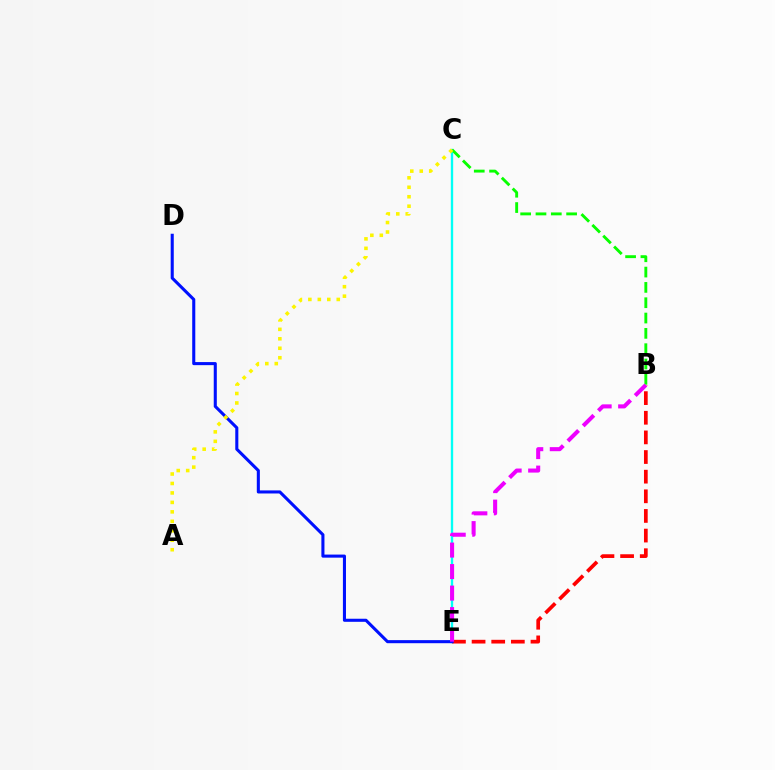{('C', 'E'): [{'color': '#00fff6', 'line_style': 'solid', 'thickness': 1.7}], ('B', 'E'): [{'color': '#ff0000', 'line_style': 'dashed', 'thickness': 2.67}, {'color': '#ee00ff', 'line_style': 'dashed', 'thickness': 2.92}], ('B', 'C'): [{'color': '#08ff00', 'line_style': 'dashed', 'thickness': 2.08}], ('D', 'E'): [{'color': '#0010ff', 'line_style': 'solid', 'thickness': 2.21}], ('A', 'C'): [{'color': '#fcf500', 'line_style': 'dotted', 'thickness': 2.57}]}